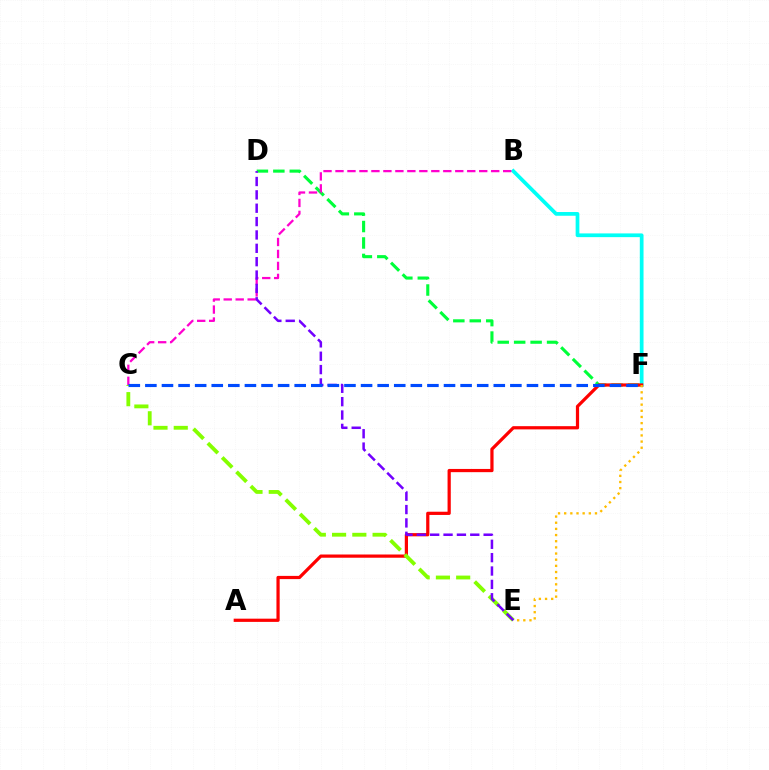{('B', 'F'): [{'color': '#00fff6', 'line_style': 'solid', 'thickness': 2.69}], ('D', 'F'): [{'color': '#00ff39', 'line_style': 'dashed', 'thickness': 2.23}], ('A', 'F'): [{'color': '#ff0000', 'line_style': 'solid', 'thickness': 2.32}], ('E', 'F'): [{'color': '#ffbd00', 'line_style': 'dotted', 'thickness': 1.67}], ('B', 'C'): [{'color': '#ff00cf', 'line_style': 'dashed', 'thickness': 1.63}], ('C', 'E'): [{'color': '#84ff00', 'line_style': 'dashed', 'thickness': 2.75}], ('D', 'E'): [{'color': '#7200ff', 'line_style': 'dashed', 'thickness': 1.82}], ('C', 'F'): [{'color': '#004bff', 'line_style': 'dashed', 'thickness': 2.25}]}